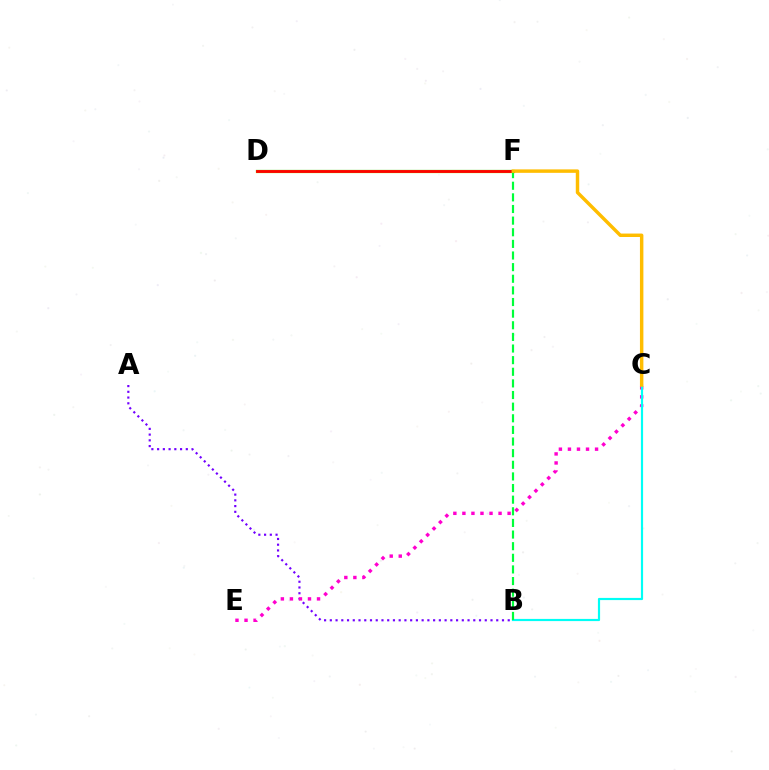{('A', 'B'): [{'color': '#7200ff', 'line_style': 'dotted', 'thickness': 1.56}], ('D', 'F'): [{'color': '#004bff', 'line_style': 'solid', 'thickness': 1.5}, {'color': '#84ff00', 'line_style': 'solid', 'thickness': 2.34}, {'color': '#ff0000', 'line_style': 'solid', 'thickness': 2.05}], ('C', 'E'): [{'color': '#ff00cf', 'line_style': 'dotted', 'thickness': 2.46}], ('B', 'C'): [{'color': '#00fff6', 'line_style': 'solid', 'thickness': 1.57}], ('B', 'F'): [{'color': '#00ff39', 'line_style': 'dashed', 'thickness': 1.58}], ('C', 'F'): [{'color': '#ffbd00', 'line_style': 'solid', 'thickness': 2.48}]}